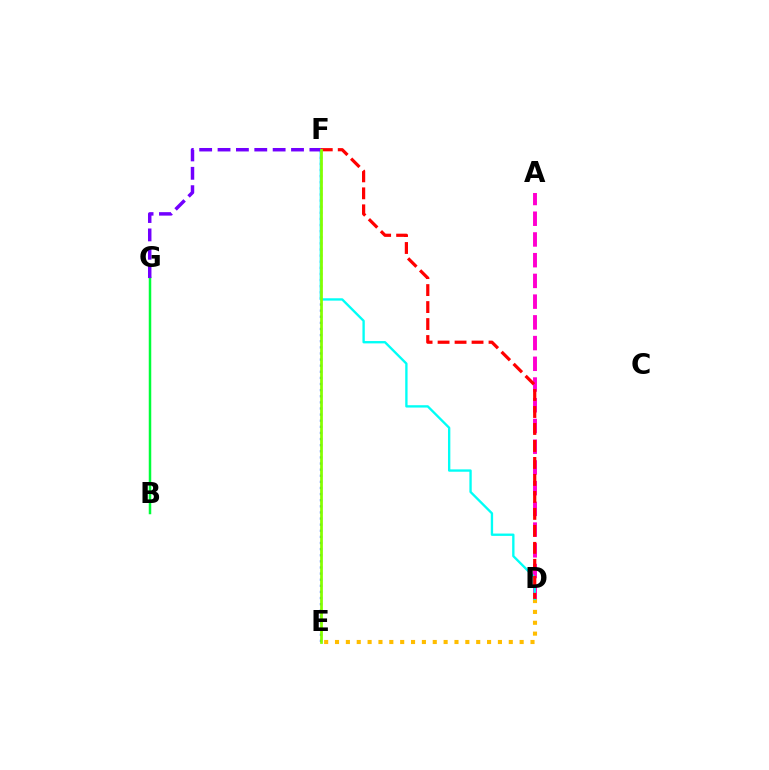{('E', 'F'): [{'color': '#004bff', 'line_style': 'dotted', 'thickness': 1.66}, {'color': '#84ff00', 'line_style': 'solid', 'thickness': 1.98}], ('A', 'D'): [{'color': '#ff00cf', 'line_style': 'dashed', 'thickness': 2.82}], ('D', 'E'): [{'color': '#ffbd00', 'line_style': 'dotted', 'thickness': 2.95}], ('B', 'G'): [{'color': '#00ff39', 'line_style': 'solid', 'thickness': 1.8}], ('D', 'F'): [{'color': '#00fff6', 'line_style': 'solid', 'thickness': 1.69}, {'color': '#ff0000', 'line_style': 'dashed', 'thickness': 2.31}], ('F', 'G'): [{'color': '#7200ff', 'line_style': 'dashed', 'thickness': 2.5}]}